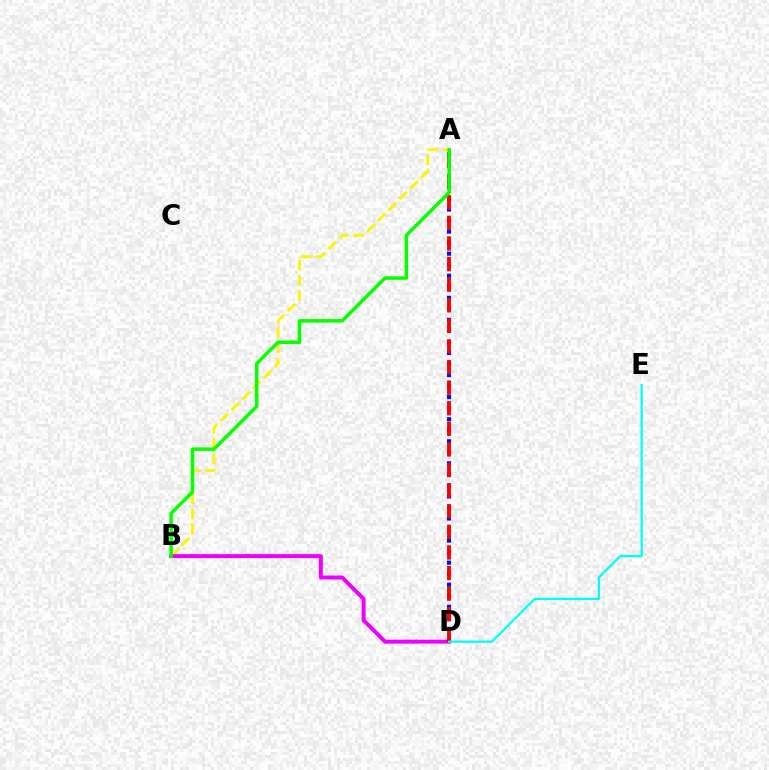{('A', 'B'): [{'color': '#fcf500', 'line_style': 'dashed', 'thickness': 2.08}, {'color': '#08ff00', 'line_style': 'solid', 'thickness': 2.53}], ('B', 'D'): [{'color': '#ee00ff', 'line_style': 'solid', 'thickness': 2.86}], ('A', 'D'): [{'color': '#0010ff', 'line_style': 'dotted', 'thickness': 3.0}, {'color': '#ff0000', 'line_style': 'dashed', 'thickness': 2.8}], ('D', 'E'): [{'color': '#00fff6', 'line_style': 'solid', 'thickness': 1.62}]}